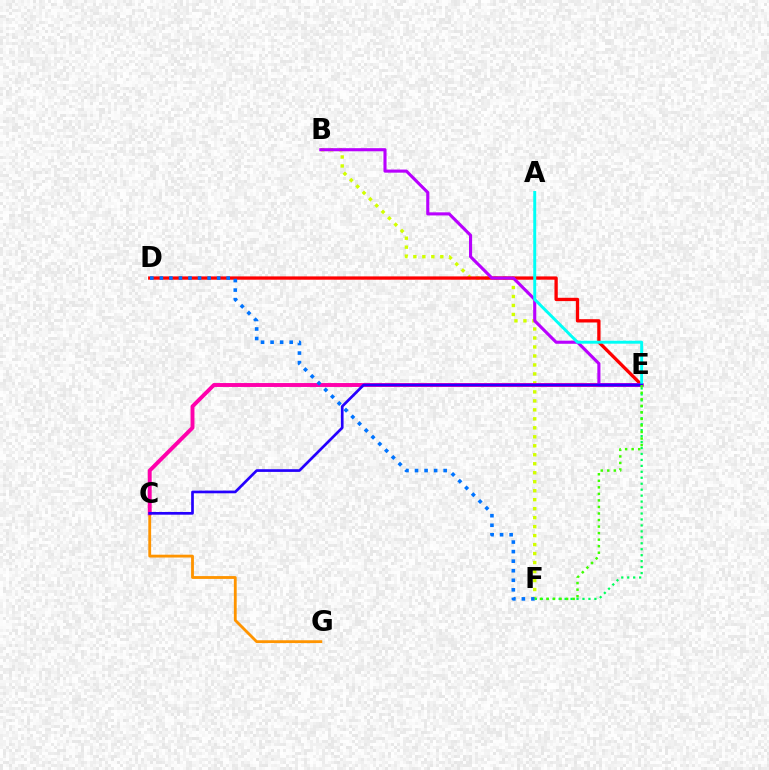{('B', 'F'): [{'color': '#d1ff00', 'line_style': 'dotted', 'thickness': 2.44}], ('E', 'F'): [{'color': '#00ff5c', 'line_style': 'dotted', 'thickness': 1.62}, {'color': '#3dff00', 'line_style': 'dotted', 'thickness': 1.78}], ('C', 'G'): [{'color': '#ff9400', 'line_style': 'solid', 'thickness': 2.04}], ('D', 'E'): [{'color': '#ff0000', 'line_style': 'solid', 'thickness': 2.38}], ('C', 'E'): [{'color': '#ff00ac', 'line_style': 'solid', 'thickness': 2.82}, {'color': '#2500ff', 'line_style': 'solid', 'thickness': 1.94}], ('B', 'E'): [{'color': '#b900ff', 'line_style': 'solid', 'thickness': 2.23}], ('A', 'E'): [{'color': '#00fff6', 'line_style': 'solid', 'thickness': 2.12}], ('D', 'F'): [{'color': '#0074ff', 'line_style': 'dotted', 'thickness': 2.6}]}